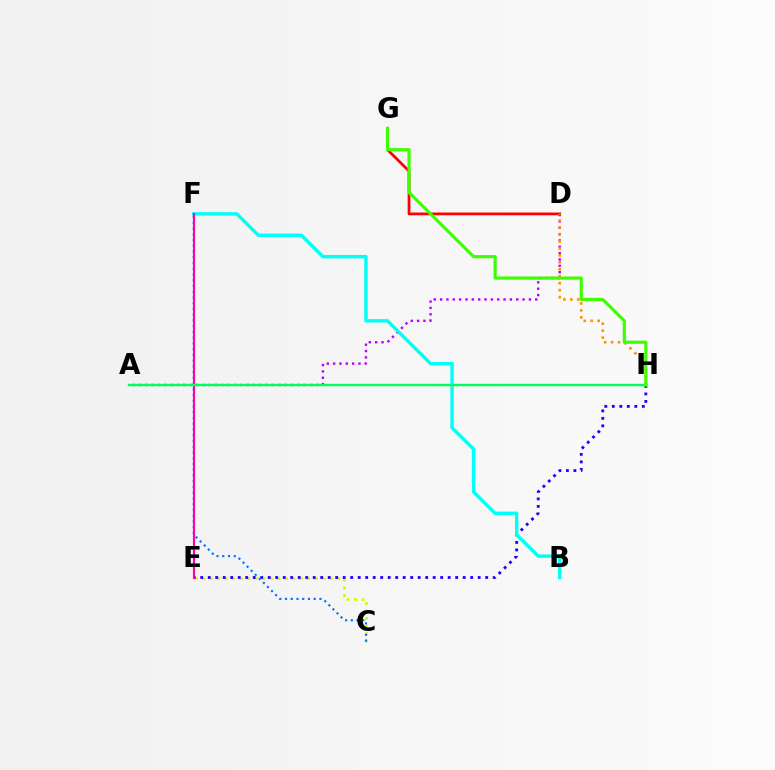{('C', 'E'): [{'color': '#d1ff00', 'line_style': 'dotted', 'thickness': 2.04}], ('D', 'G'): [{'color': '#ff0000', 'line_style': 'solid', 'thickness': 1.98}], ('E', 'H'): [{'color': '#2500ff', 'line_style': 'dotted', 'thickness': 2.04}], ('A', 'D'): [{'color': '#b900ff', 'line_style': 'dotted', 'thickness': 1.72}], ('C', 'F'): [{'color': '#0074ff', 'line_style': 'dotted', 'thickness': 1.56}], ('B', 'F'): [{'color': '#00fff6', 'line_style': 'solid', 'thickness': 2.46}], ('D', 'H'): [{'color': '#ff9400', 'line_style': 'dotted', 'thickness': 1.89}], ('E', 'F'): [{'color': '#ff00ac', 'line_style': 'solid', 'thickness': 1.55}], ('A', 'H'): [{'color': '#00ff5c', 'line_style': 'solid', 'thickness': 1.73}], ('G', 'H'): [{'color': '#3dff00', 'line_style': 'solid', 'thickness': 2.27}]}